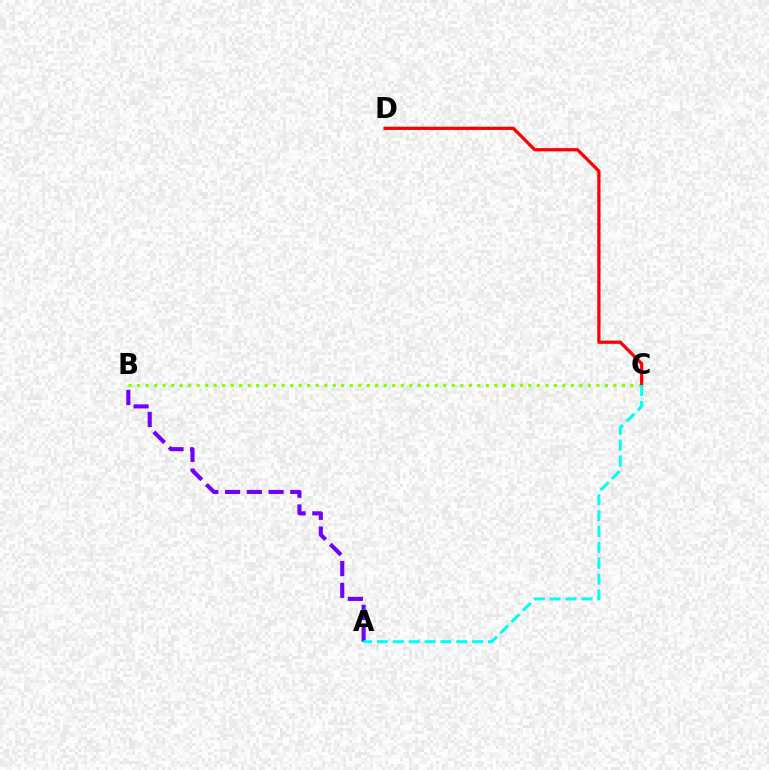{('A', 'B'): [{'color': '#7200ff', 'line_style': 'dashed', 'thickness': 2.95}], ('B', 'C'): [{'color': '#84ff00', 'line_style': 'dotted', 'thickness': 2.31}], ('C', 'D'): [{'color': '#ff0000', 'line_style': 'solid', 'thickness': 2.33}], ('A', 'C'): [{'color': '#00fff6', 'line_style': 'dashed', 'thickness': 2.16}]}